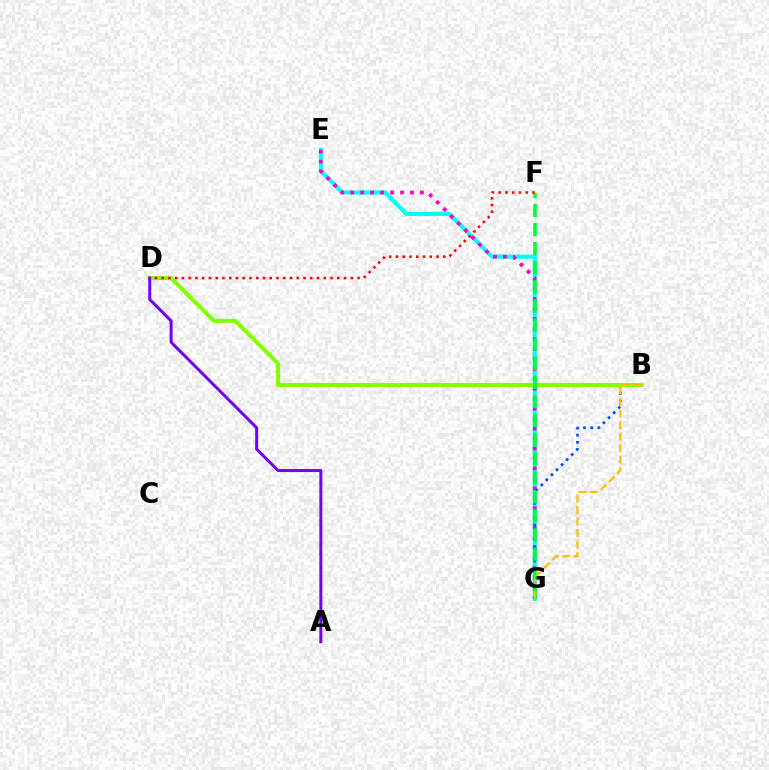{('E', 'G'): [{'color': '#00fff6', 'line_style': 'solid', 'thickness': 2.94}, {'color': '#ff00cf', 'line_style': 'dotted', 'thickness': 2.71}], ('B', 'G'): [{'color': '#004bff', 'line_style': 'dotted', 'thickness': 1.95}, {'color': '#ffbd00', 'line_style': 'dashed', 'thickness': 1.56}], ('B', 'D'): [{'color': '#84ff00', 'line_style': 'solid', 'thickness': 2.9}], ('F', 'G'): [{'color': '#00ff39', 'line_style': 'dashed', 'thickness': 2.59}], ('D', 'F'): [{'color': '#ff0000', 'line_style': 'dotted', 'thickness': 1.84}], ('A', 'D'): [{'color': '#7200ff', 'line_style': 'solid', 'thickness': 2.15}]}